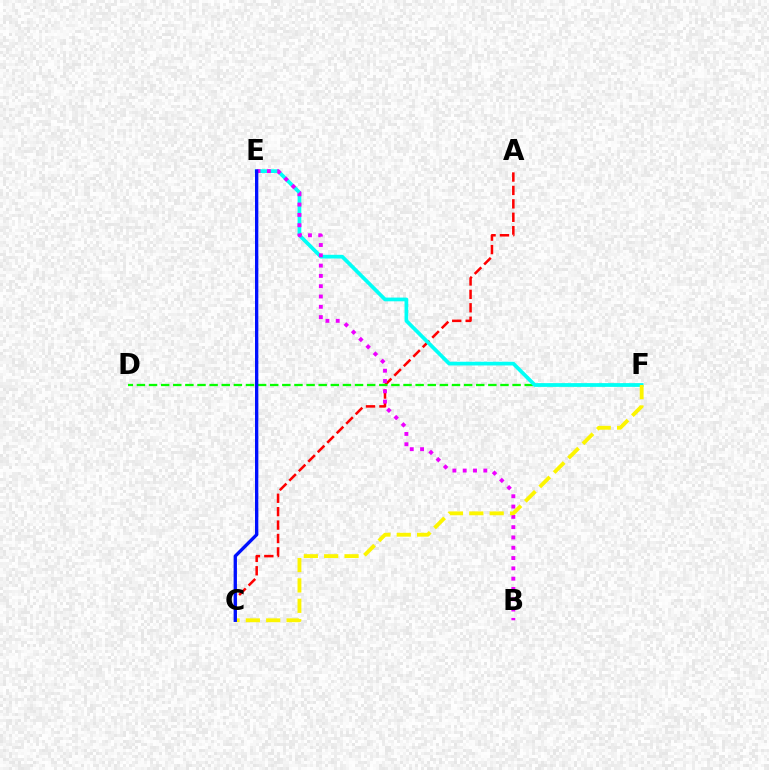{('A', 'C'): [{'color': '#ff0000', 'line_style': 'dashed', 'thickness': 1.82}], ('D', 'F'): [{'color': '#08ff00', 'line_style': 'dashed', 'thickness': 1.65}], ('E', 'F'): [{'color': '#00fff6', 'line_style': 'solid', 'thickness': 2.68}], ('B', 'E'): [{'color': '#ee00ff', 'line_style': 'dotted', 'thickness': 2.8}], ('C', 'F'): [{'color': '#fcf500', 'line_style': 'dashed', 'thickness': 2.77}], ('C', 'E'): [{'color': '#0010ff', 'line_style': 'solid', 'thickness': 2.39}]}